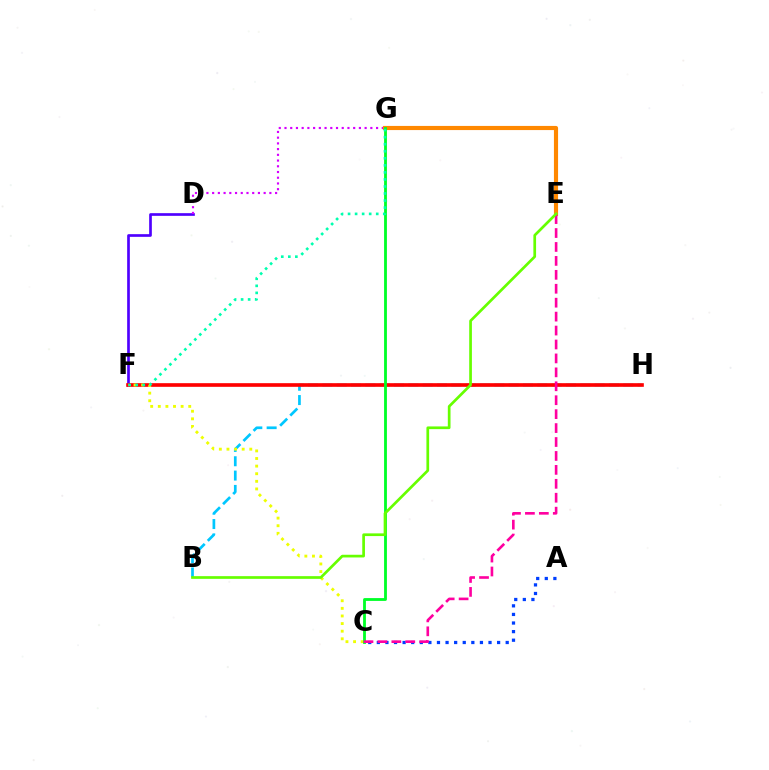{('B', 'H'): [{'color': '#00c7ff', 'line_style': 'dashed', 'thickness': 1.95}], ('D', 'F'): [{'color': '#4f00ff', 'line_style': 'solid', 'thickness': 1.93}], ('D', 'G'): [{'color': '#d600ff', 'line_style': 'dotted', 'thickness': 1.55}], ('A', 'C'): [{'color': '#003fff', 'line_style': 'dotted', 'thickness': 2.33}], ('F', 'H'): [{'color': '#ff0000', 'line_style': 'solid', 'thickness': 2.63}], ('C', 'F'): [{'color': '#eeff00', 'line_style': 'dotted', 'thickness': 2.07}], ('E', 'G'): [{'color': '#ff8800', 'line_style': 'solid', 'thickness': 2.98}], ('C', 'G'): [{'color': '#00ff27', 'line_style': 'solid', 'thickness': 2.03}], ('F', 'G'): [{'color': '#00ffaf', 'line_style': 'dotted', 'thickness': 1.91}], ('C', 'E'): [{'color': '#ff00a0', 'line_style': 'dashed', 'thickness': 1.89}], ('B', 'E'): [{'color': '#66ff00', 'line_style': 'solid', 'thickness': 1.94}]}